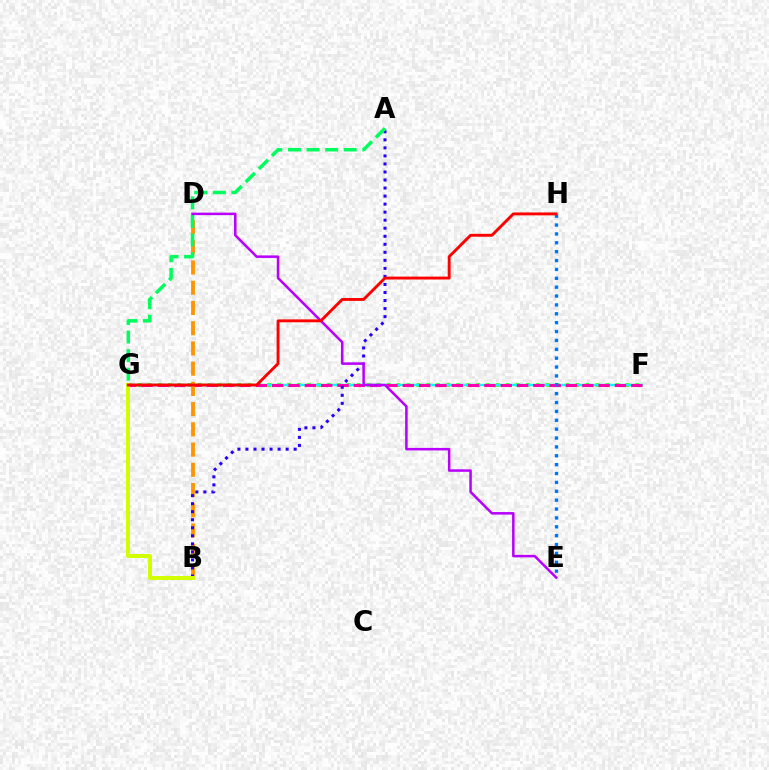{('F', 'G'): [{'color': '#3dff00', 'line_style': 'dotted', 'thickness': 2.7}, {'color': '#00fff6', 'line_style': 'solid', 'thickness': 1.69}, {'color': '#ff00ac', 'line_style': 'dashed', 'thickness': 2.22}], ('B', 'D'): [{'color': '#ff9400', 'line_style': 'dashed', 'thickness': 2.75}], ('E', 'H'): [{'color': '#0074ff', 'line_style': 'dotted', 'thickness': 2.41}], ('A', 'B'): [{'color': '#2500ff', 'line_style': 'dotted', 'thickness': 2.18}], ('B', 'G'): [{'color': '#d1ff00', 'line_style': 'solid', 'thickness': 2.87}], ('A', 'G'): [{'color': '#00ff5c', 'line_style': 'dashed', 'thickness': 2.52}], ('D', 'E'): [{'color': '#b900ff', 'line_style': 'solid', 'thickness': 1.82}], ('G', 'H'): [{'color': '#ff0000', 'line_style': 'solid', 'thickness': 2.09}]}